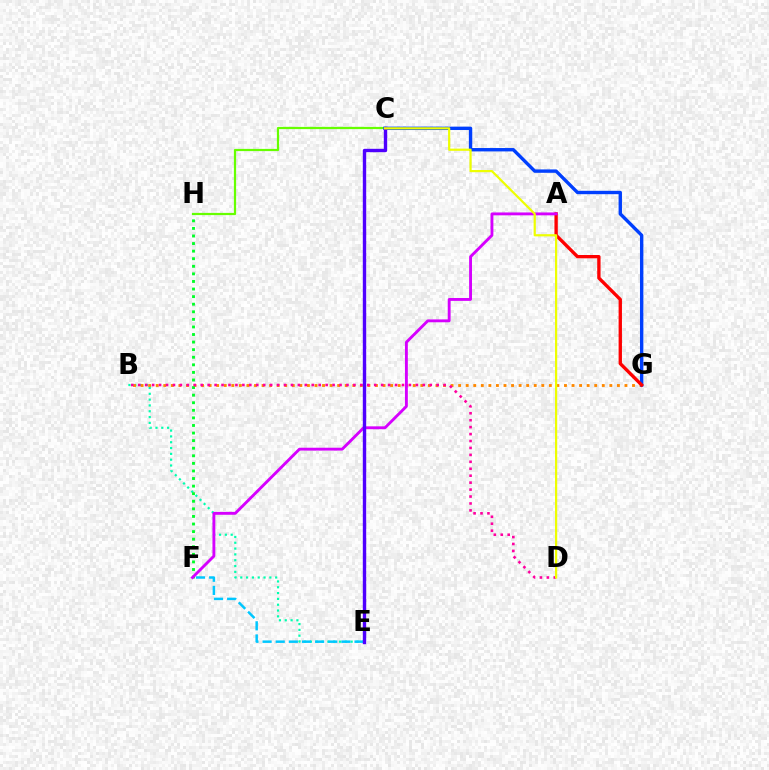{('B', 'E'): [{'color': '#00ffaf', 'line_style': 'dotted', 'thickness': 1.58}], ('B', 'G'): [{'color': '#ff8800', 'line_style': 'dotted', 'thickness': 2.05}], ('C', 'H'): [{'color': '#66ff00', 'line_style': 'solid', 'thickness': 1.6}], ('E', 'F'): [{'color': '#00c7ff', 'line_style': 'dashed', 'thickness': 1.78}], ('F', 'H'): [{'color': '#00ff27', 'line_style': 'dotted', 'thickness': 2.06}], ('B', 'D'): [{'color': '#ff00a0', 'line_style': 'dotted', 'thickness': 1.89}], ('C', 'G'): [{'color': '#003fff', 'line_style': 'solid', 'thickness': 2.43}], ('A', 'G'): [{'color': '#ff0000', 'line_style': 'solid', 'thickness': 2.41}], ('A', 'F'): [{'color': '#d600ff', 'line_style': 'solid', 'thickness': 2.07}], ('C', 'E'): [{'color': '#4f00ff', 'line_style': 'solid', 'thickness': 2.43}], ('C', 'D'): [{'color': '#eeff00', 'line_style': 'solid', 'thickness': 1.59}]}